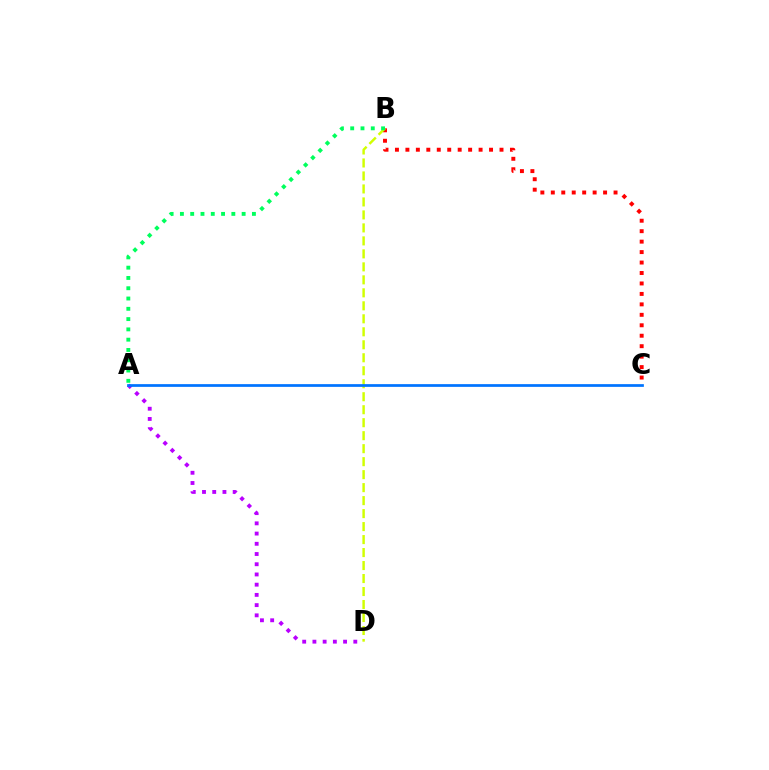{('B', 'C'): [{'color': '#ff0000', 'line_style': 'dotted', 'thickness': 2.84}], ('B', 'D'): [{'color': '#d1ff00', 'line_style': 'dashed', 'thickness': 1.76}], ('A', 'B'): [{'color': '#00ff5c', 'line_style': 'dotted', 'thickness': 2.79}], ('A', 'D'): [{'color': '#b900ff', 'line_style': 'dotted', 'thickness': 2.78}], ('A', 'C'): [{'color': '#0074ff', 'line_style': 'solid', 'thickness': 1.97}]}